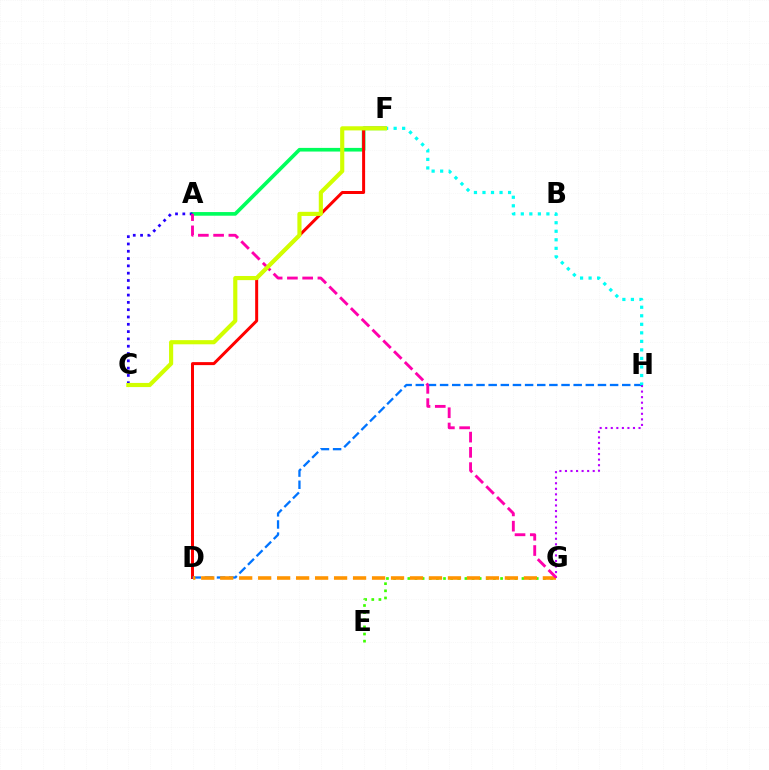{('A', 'F'): [{'color': '#00ff5c', 'line_style': 'solid', 'thickness': 2.63}], ('E', 'G'): [{'color': '#3dff00', 'line_style': 'dotted', 'thickness': 1.94}], ('G', 'H'): [{'color': '#b900ff', 'line_style': 'dotted', 'thickness': 1.51}], ('D', 'F'): [{'color': '#ff0000', 'line_style': 'solid', 'thickness': 2.16}], ('D', 'H'): [{'color': '#0074ff', 'line_style': 'dashed', 'thickness': 1.65}], ('A', 'C'): [{'color': '#2500ff', 'line_style': 'dotted', 'thickness': 1.98}], ('D', 'G'): [{'color': '#ff9400', 'line_style': 'dashed', 'thickness': 2.58}], ('F', 'H'): [{'color': '#00fff6', 'line_style': 'dotted', 'thickness': 2.32}], ('A', 'G'): [{'color': '#ff00ac', 'line_style': 'dashed', 'thickness': 2.07}], ('C', 'F'): [{'color': '#d1ff00', 'line_style': 'solid', 'thickness': 2.98}]}